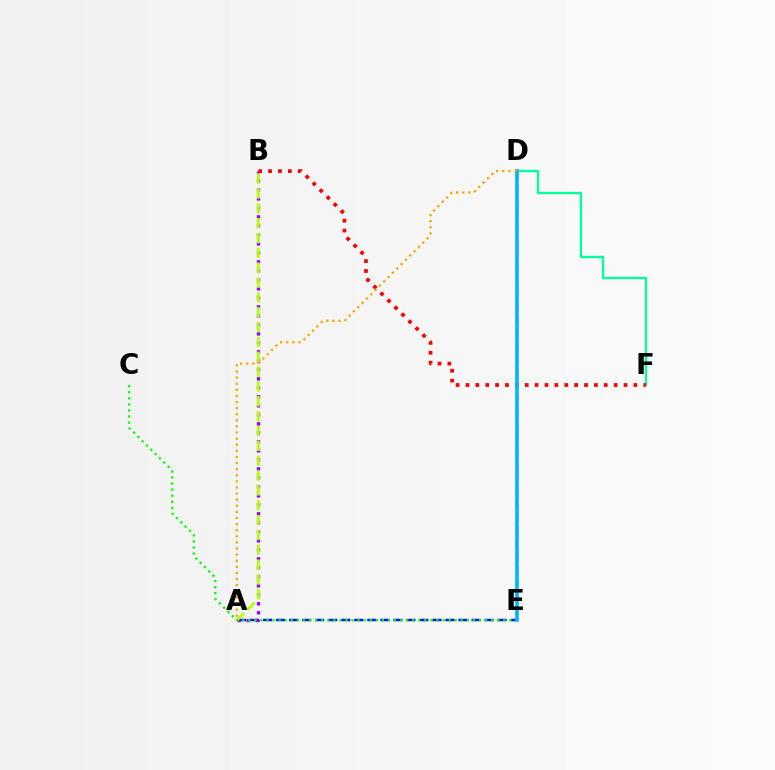{('A', 'E'): [{'color': '#0010ff', 'line_style': 'dashed', 'thickness': 1.77}], ('D', 'E'): [{'color': '#ff00bd', 'line_style': 'dashed', 'thickness': 1.79}, {'color': '#00b5ff', 'line_style': 'solid', 'thickness': 2.57}], ('A', 'B'): [{'color': '#9b00ff', 'line_style': 'dotted', 'thickness': 2.44}, {'color': '#b3ff00', 'line_style': 'dashed', 'thickness': 2.02}], ('C', 'E'): [{'color': '#08ff00', 'line_style': 'dotted', 'thickness': 1.65}], ('D', 'F'): [{'color': '#00ff9d', 'line_style': 'solid', 'thickness': 1.66}], ('B', 'F'): [{'color': '#ff0000', 'line_style': 'dotted', 'thickness': 2.68}], ('A', 'D'): [{'color': '#ffa500', 'line_style': 'dotted', 'thickness': 1.66}]}